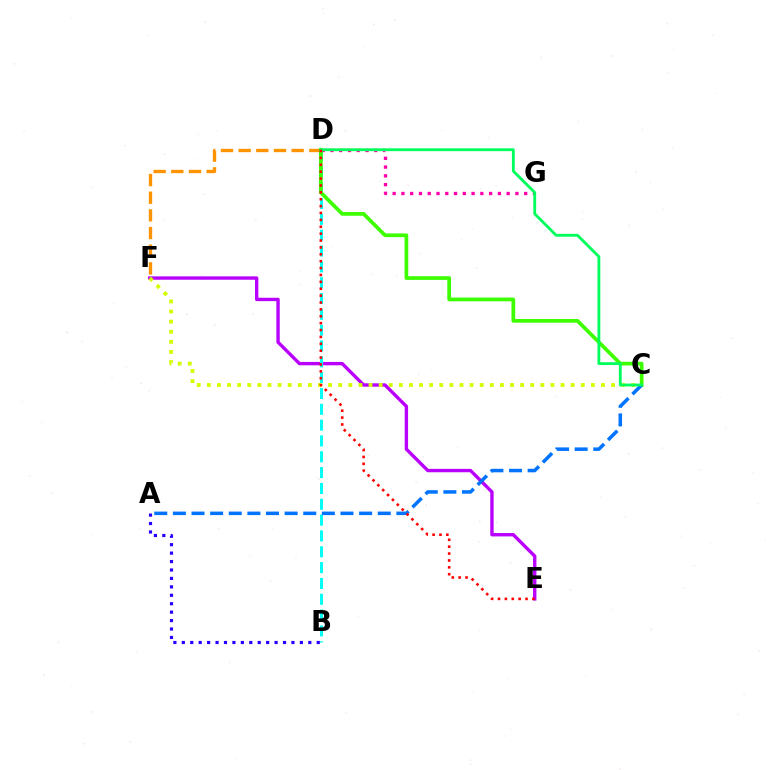{('E', 'F'): [{'color': '#b900ff', 'line_style': 'solid', 'thickness': 2.43}], ('B', 'D'): [{'color': '#00fff6', 'line_style': 'dashed', 'thickness': 2.15}], ('D', 'G'): [{'color': '#ff00ac', 'line_style': 'dotted', 'thickness': 2.38}], ('A', 'B'): [{'color': '#2500ff', 'line_style': 'dotted', 'thickness': 2.29}], ('C', 'F'): [{'color': '#d1ff00', 'line_style': 'dotted', 'thickness': 2.75}], ('D', 'F'): [{'color': '#ff9400', 'line_style': 'dashed', 'thickness': 2.4}], ('C', 'D'): [{'color': '#3dff00', 'line_style': 'solid', 'thickness': 2.68}, {'color': '#00ff5c', 'line_style': 'solid', 'thickness': 2.04}], ('A', 'C'): [{'color': '#0074ff', 'line_style': 'dashed', 'thickness': 2.53}], ('D', 'E'): [{'color': '#ff0000', 'line_style': 'dotted', 'thickness': 1.87}]}